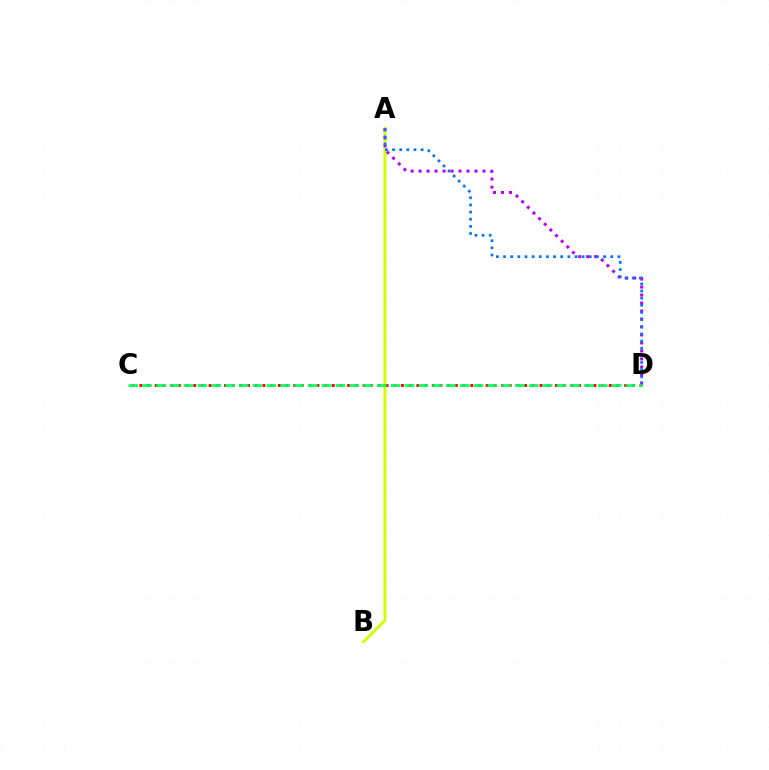{('A', 'B'): [{'color': '#d1ff00', 'line_style': 'solid', 'thickness': 2.08}], ('C', 'D'): [{'color': '#ff0000', 'line_style': 'dotted', 'thickness': 2.09}, {'color': '#00ff5c', 'line_style': 'dashed', 'thickness': 1.88}], ('A', 'D'): [{'color': '#b900ff', 'line_style': 'dotted', 'thickness': 2.17}, {'color': '#0074ff', 'line_style': 'dotted', 'thickness': 1.94}]}